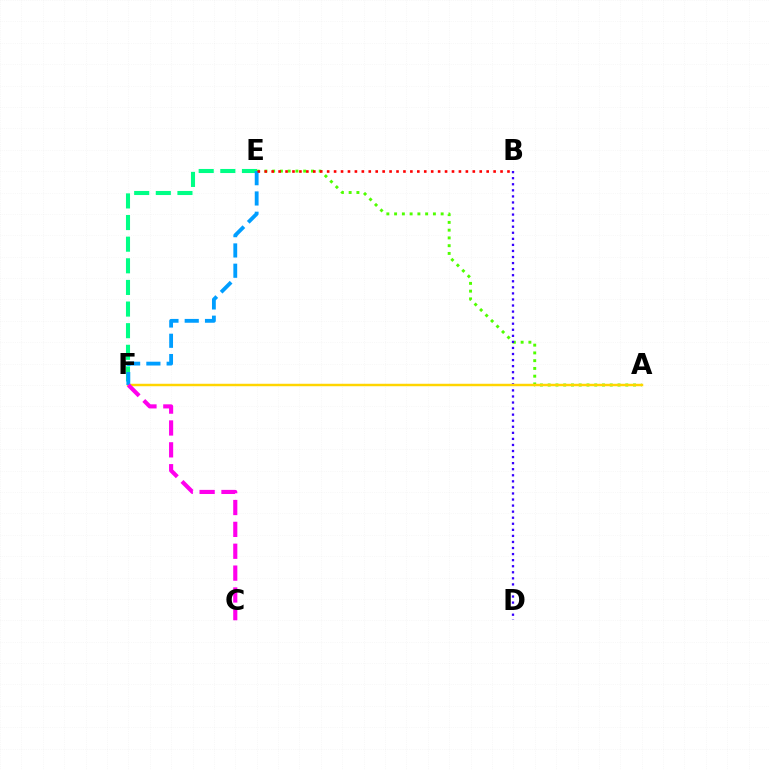{('E', 'F'): [{'color': '#00ff86', 'line_style': 'dashed', 'thickness': 2.94}, {'color': '#009eff', 'line_style': 'dashed', 'thickness': 2.75}], ('A', 'E'): [{'color': '#4fff00', 'line_style': 'dotted', 'thickness': 2.11}], ('B', 'D'): [{'color': '#3700ff', 'line_style': 'dotted', 'thickness': 1.65}], ('A', 'F'): [{'color': '#ffd500', 'line_style': 'solid', 'thickness': 1.77}], ('B', 'E'): [{'color': '#ff0000', 'line_style': 'dotted', 'thickness': 1.88}], ('C', 'F'): [{'color': '#ff00ed', 'line_style': 'dashed', 'thickness': 2.97}]}